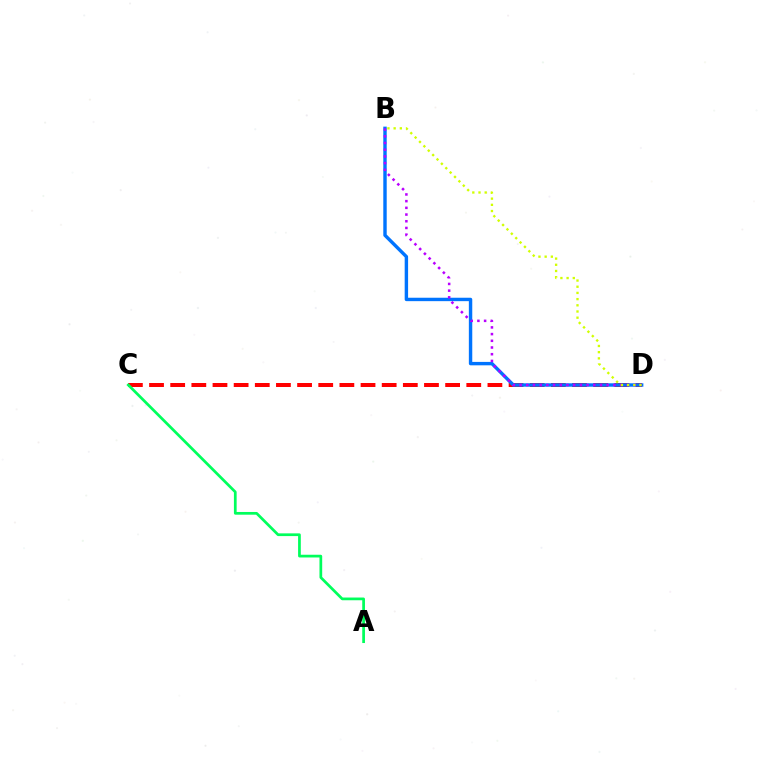{('C', 'D'): [{'color': '#ff0000', 'line_style': 'dashed', 'thickness': 2.87}], ('B', 'D'): [{'color': '#0074ff', 'line_style': 'solid', 'thickness': 2.46}, {'color': '#b900ff', 'line_style': 'dotted', 'thickness': 1.82}, {'color': '#d1ff00', 'line_style': 'dotted', 'thickness': 1.68}], ('A', 'C'): [{'color': '#00ff5c', 'line_style': 'solid', 'thickness': 1.96}]}